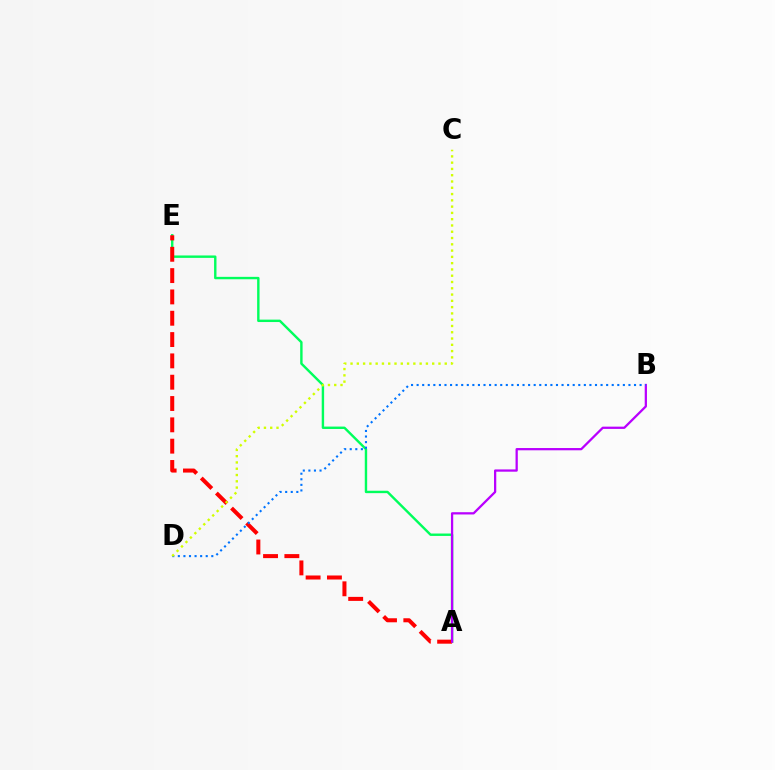{('A', 'E'): [{'color': '#00ff5c', 'line_style': 'solid', 'thickness': 1.73}, {'color': '#ff0000', 'line_style': 'dashed', 'thickness': 2.9}], ('A', 'B'): [{'color': '#b900ff', 'line_style': 'solid', 'thickness': 1.63}], ('B', 'D'): [{'color': '#0074ff', 'line_style': 'dotted', 'thickness': 1.51}], ('C', 'D'): [{'color': '#d1ff00', 'line_style': 'dotted', 'thickness': 1.71}]}